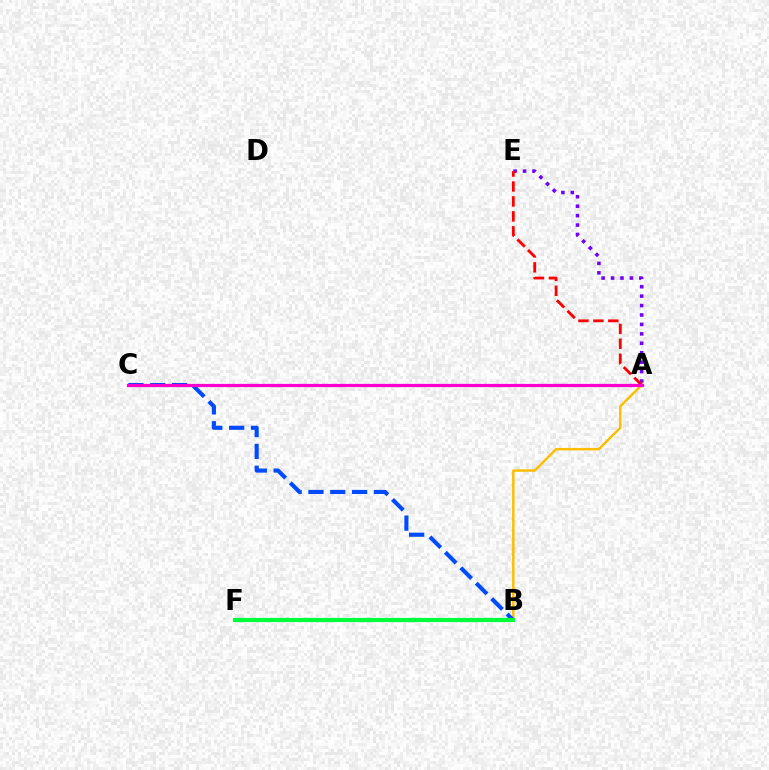{('B', 'F'): [{'color': '#84ff00', 'line_style': 'solid', 'thickness': 1.79}, {'color': '#00fff6', 'line_style': 'dashed', 'thickness': 2.94}, {'color': '#00ff39', 'line_style': 'solid', 'thickness': 2.98}], ('A', 'E'): [{'color': '#7200ff', 'line_style': 'dotted', 'thickness': 2.56}, {'color': '#ff0000', 'line_style': 'dashed', 'thickness': 2.03}], ('A', 'B'): [{'color': '#ffbd00', 'line_style': 'solid', 'thickness': 1.77}], ('B', 'C'): [{'color': '#004bff', 'line_style': 'dashed', 'thickness': 2.96}], ('A', 'C'): [{'color': '#ff00cf', 'line_style': 'solid', 'thickness': 2.33}]}